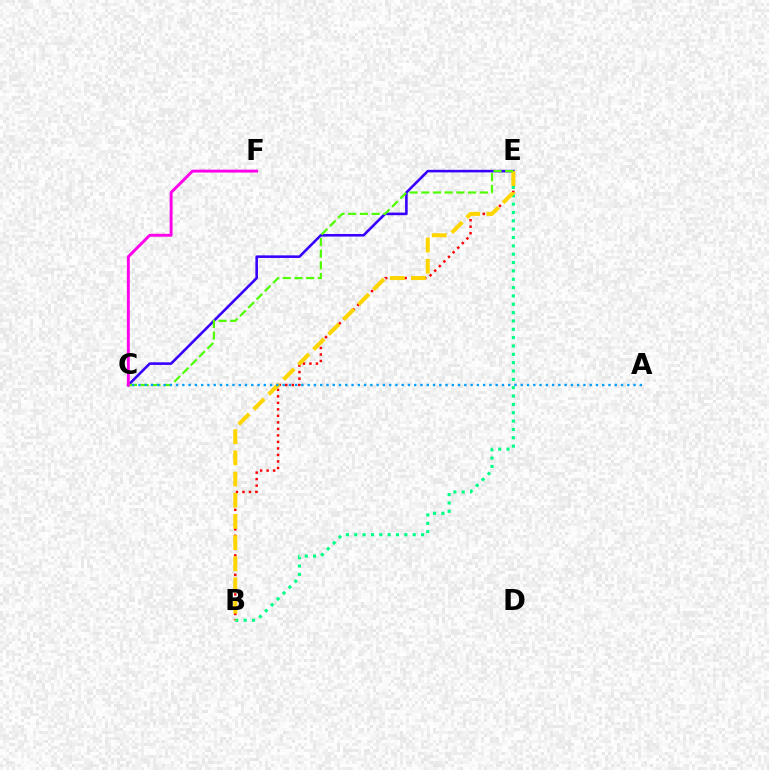{('B', 'E'): [{'color': '#ff0000', 'line_style': 'dotted', 'thickness': 1.77}, {'color': '#00ff86', 'line_style': 'dotted', 'thickness': 2.27}, {'color': '#ffd500', 'line_style': 'dashed', 'thickness': 2.88}], ('C', 'E'): [{'color': '#3700ff', 'line_style': 'solid', 'thickness': 1.87}, {'color': '#4fff00', 'line_style': 'dashed', 'thickness': 1.59}], ('A', 'C'): [{'color': '#009eff', 'line_style': 'dotted', 'thickness': 1.7}], ('C', 'F'): [{'color': '#ff00ed', 'line_style': 'solid', 'thickness': 2.09}]}